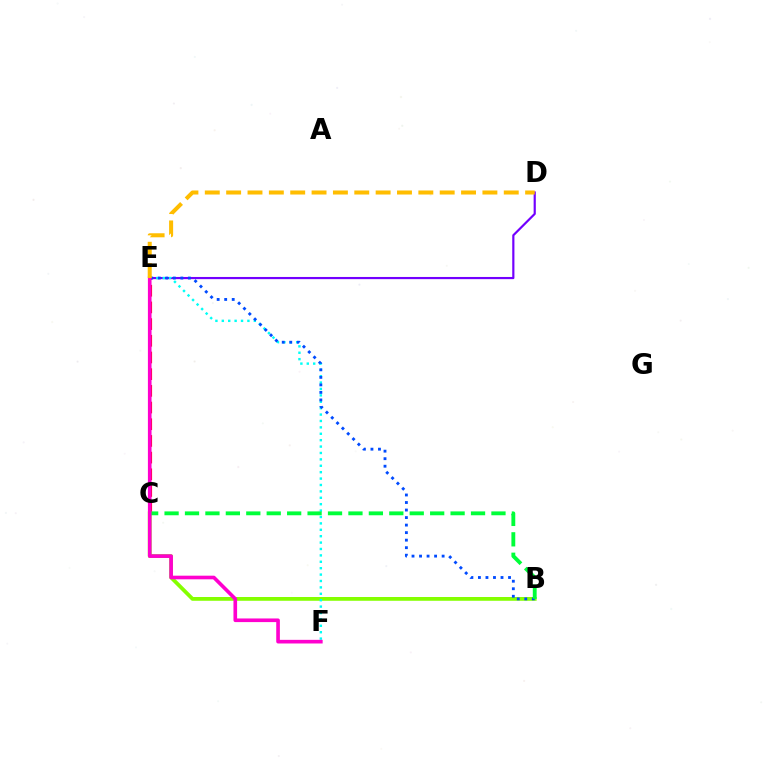{('C', 'E'): [{'color': '#ff0000', 'line_style': 'dashed', 'thickness': 2.27}], ('B', 'C'): [{'color': '#84ff00', 'line_style': 'solid', 'thickness': 2.72}, {'color': '#00ff39', 'line_style': 'dashed', 'thickness': 2.78}], ('D', 'E'): [{'color': '#7200ff', 'line_style': 'solid', 'thickness': 1.57}, {'color': '#ffbd00', 'line_style': 'dashed', 'thickness': 2.9}], ('E', 'F'): [{'color': '#00fff6', 'line_style': 'dotted', 'thickness': 1.74}, {'color': '#ff00cf', 'line_style': 'solid', 'thickness': 2.62}], ('B', 'E'): [{'color': '#004bff', 'line_style': 'dotted', 'thickness': 2.05}]}